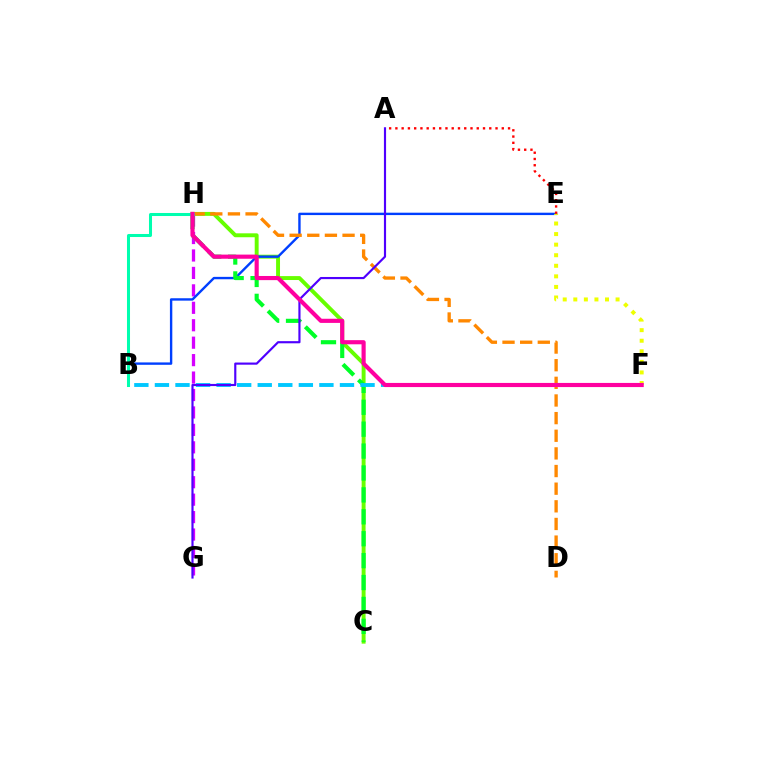{('C', 'H'): [{'color': '#66ff00', 'line_style': 'solid', 'thickness': 2.82}, {'color': '#00ff27', 'line_style': 'dashed', 'thickness': 2.98}], ('G', 'H'): [{'color': '#d600ff', 'line_style': 'dashed', 'thickness': 2.37}], ('B', 'E'): [{'color': '#003fff', 'line_style': 'solid', 'thickness': 1.72}], ('D', 'H'): [{'color': '#ff8800', 'line_style': 'dashed', 'thickness': 2.4}], ('B', 'F'): [{'color': '#00c7ff', 'line_style': 'dashed', 'thickness': 2.79}], ('A', 'E'): [{'color': '#ff0000', 'line_style': 'dotted', 'thickness': 1.7}], ('E', 'F'): [{'color': '#eeff00', 'line_style': 'dotted', 'thickness': 2.87}], ('A', 'G'): [{'color': '#4f00ff', 'line_style': 'solid', 'thickness': 1.55}], ('B', 'H'): [{'color': '#00ffaf', 'line_style': 'solid', 'thickness': 2.18}], ('F', 'H'): [{'color': '#ff00a0', 'line_style': 'solid', 'thickness': 2.98}]}